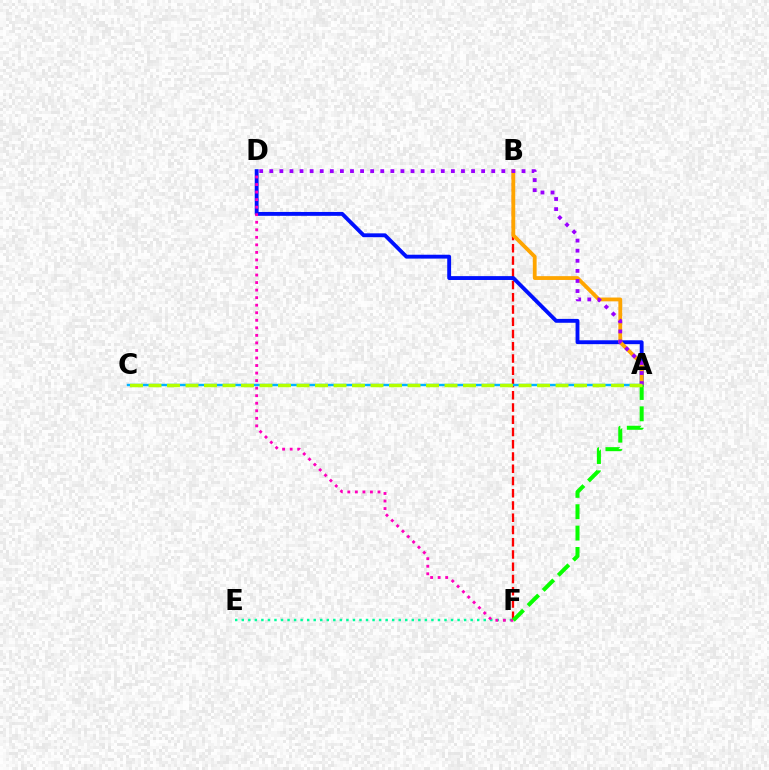{('B', 'F'): [{'color': '#ff0000', 'line_style': 'dashed', 'thickness': 1.66}], ('E', 'F'): [{'color': '#00ff9d', 'line_style': 'dotted', 'thickness': 1.78}], ('A', 'D'): [{'color': '#0010ff', 'line_style': 'solid', 'thickness': 2.79}, {'color': '#9b00ff', 'line_style': 'dotted', 'thickness': 2.74}], ('A', 'B'): [{'color': '#ffa500', 'line_style': 'solid', 'thickness': 2.75}], ('D', 'F'): [{'color': '#ff00bd', 'line_style': 'dotted', 'thickness': 2.05}], ('A', 'C'): [{'color': '#00b5ff', 'line_style': 'solid', 'thickness': 1.74}, {'color': '#b3ff00', 'line_style': 'dashed', 'thickness': 2.51}], ('A', 'F'): [{'color': '#08ff00', 'line_style': 'dashed', 'thickness': 2.9}]}